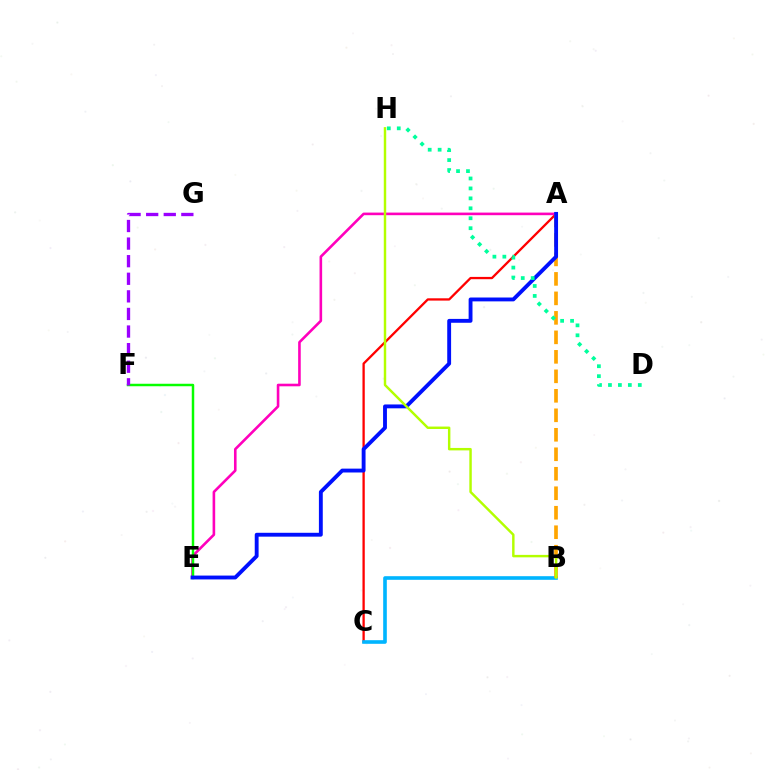{('A', 'C'): [{'color': '#ff0000', 'line_style': 'solid', 'thickness': 1.65}], ('A', 'E'): [{'color': '#ff00bd', 'line_style': 'solid', 'thickness': 1.88}, {'color': '#0010ff', 'line_style': 'solid', 'thickness': 2.78}], ('E', 'F'): [{'color': '#08ff00', 'line_style': 'solid', 'thickness': 1.78}], ('B', 'C'): [{'color': '#00b5ff', 'line_style': 'solid', 'thickness': 2.61}], ('A', 'B'): [{'color': '#ffa500', 'line_style': 'dashed', 'thickness': 2.65}], ('B', 'H'): [{'color': '#b3ff00', 'line_style': 'solid', 'thickness': 1.76}], ('D', 'H'): [{'color': '#00ff9d', 'line_style': 'dotted', 'thickness': 2.7}], ('F', 'G'): [{'color': '#9b00ff', 'line_style': 'dashed', 'thickness': 2.39}]}